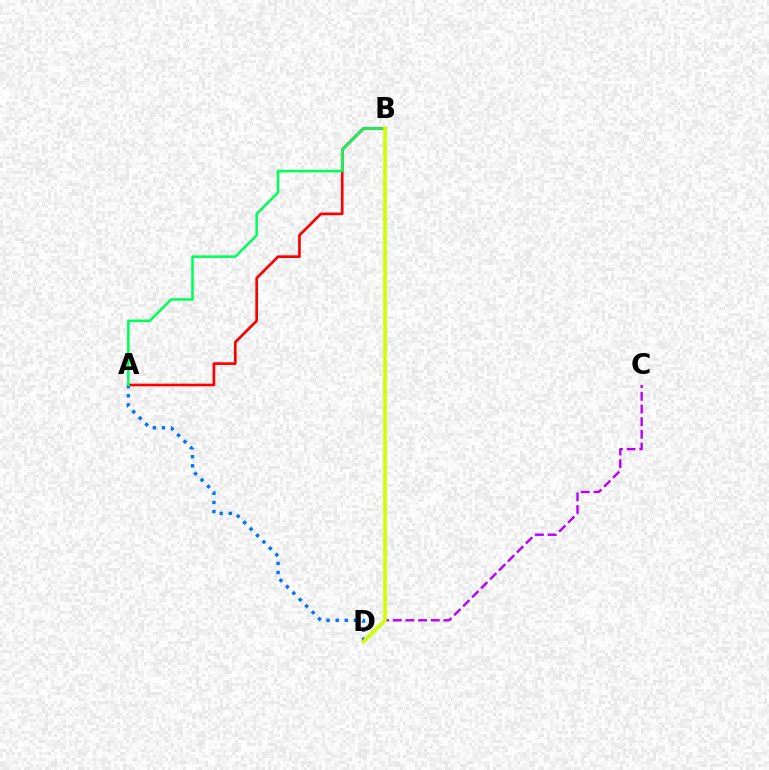{('C', 'D'): [{'color': '#b900ff', 'line_style': 'dashed', 'thickness': 1.72}], ('A', 'B'): [{'color': '#ff0000', 'line_style': 'solid', 'thickness': 1.92}, {'color': '#00ff5c', 'line_style': 'solid', 'thickness': 1.84}], ('A', 'D'): [{'color': '#0074ff', 'line_style': 'dotted', 'thickness': 2.47}], ('B', 'D'): [{'color': '#d1ff00', 'line_style': 'solid', 'thickness': 2.61}]}